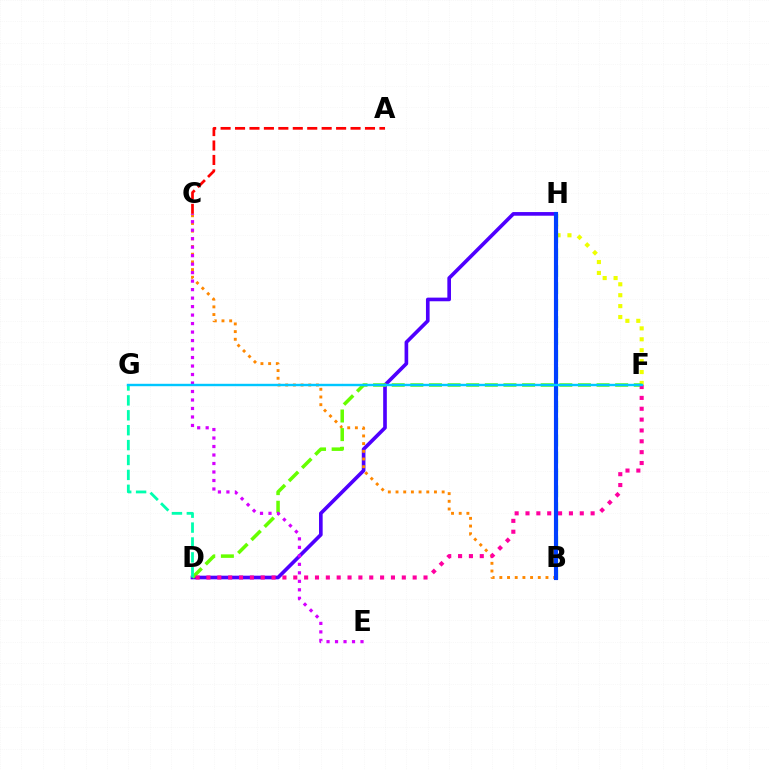{('F', 'H'): [{'color': '#eeff00', 'line_style': 'dotted', 'thickness': 2.97}], ('D', 'H'): [{'color': '#4f00ff', 'line_style': 'solid', 'thickness': 2.63}], ('B', 'C'): [{'color': '#ff8800', 'line_style': 'dotted', 'thickness': 2.09}], ('B', 'H'): [{'color': '#00ff27', 'line_style': 'dashed', 'thickness': 2.3}, {'color': '#003fff', 'line_style': 'solid', 'thickness': 2.97}], ('D', 'F'): [{'color': '#66ff00', 'line_style': 'dashed', 'thickness': 2.53}, {'color': '#ff00a0', 'line_style': 'dotted', 'thickness': 2.95}], ('A', 'C'): [{'color': '#ff0000', 'line_style': 'dashed', 'thickness': 1.96}], ('D', 'G'): [{'color': '#00ffaf', 'line_style': 'dashed', 'thickness': 2.02}], ('C', 'E'): [{'color': '#d600ff', 'line_style': 'dotted', 'thickness': 2.31}], ('F', 'G'): [{'color': '#00c7ff', 'line_style': 'solid', 'thickness': 1.73}]}